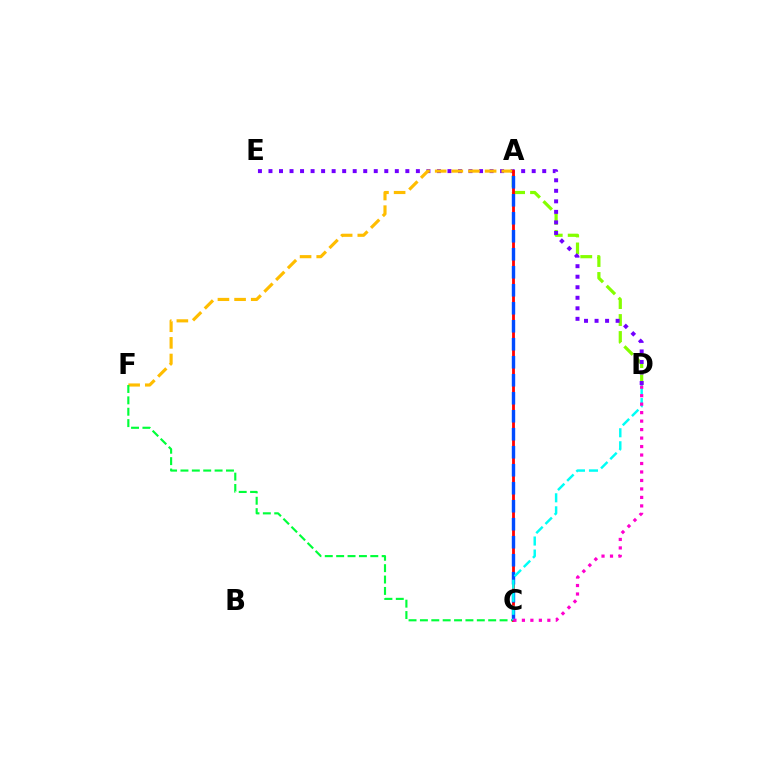{('A', 'D'): [{'color': '#84ff00', 'line_style': 'dashed', 'thickness': 2.31}], ('D', 'E'): [{'color': '#7200ff', 'line_style': 'dotted', 'thickness': 2.86}], ('A', 'F'): [{'color': '#ffbd00', 'line_style': 'dashed', 'thickness': 2.26}], ('C', 'F'): [{'color': '#00ff39', 'line_style': 'dashed', 'thickness': 1.55}], ('A', 'C'): [{'color': '#ff0000', 'line_style': 'solid', 'thickness': 2.03}, {'color': '#004bff', 'line_style': 'dashed', 'thickness': 2.44}], ('C', 'D'): [{'color': '#00fff6', 'line_style': 'dashed', 'thickness': 1.77}, {'color': '#ff00cf', 'line_style': 'dotted', 'thickness': 2.3}]}